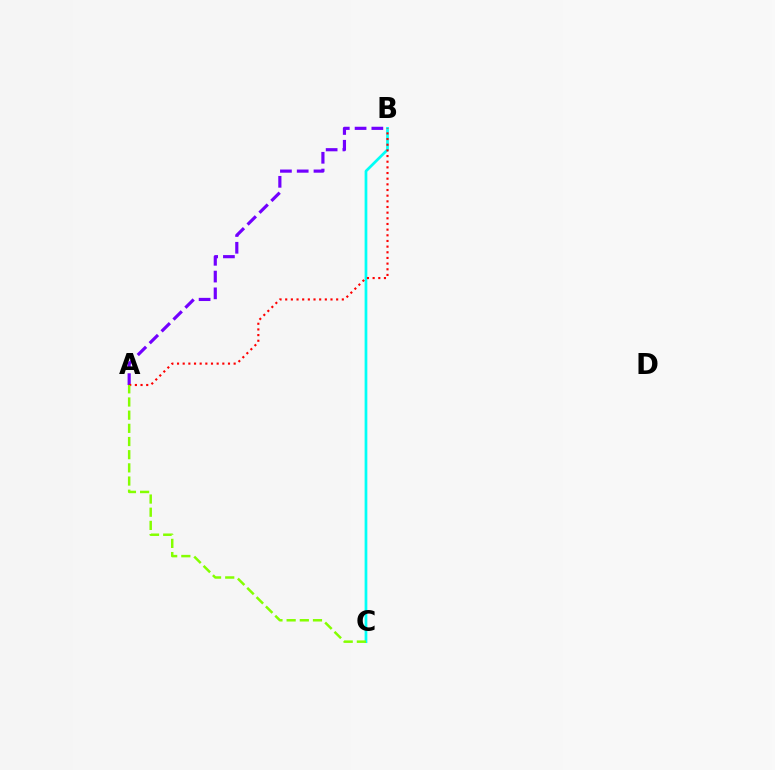{('B', 'C'): [{'color': '#00fff6', 'line_style': 'solid', 'thickness': 1.96}], ('A', 'B'): [{'color': '#7200ff', 'line_style': 'dashed', 'thickness': 2.28}, {'color': '#ff0000', 'line_style': 'dotted', 'thickness': 1.54}], ('A', 'C'): [{'color': '#84ff00', 'line_style': 'dashed', 'thickness': 1.79}]}